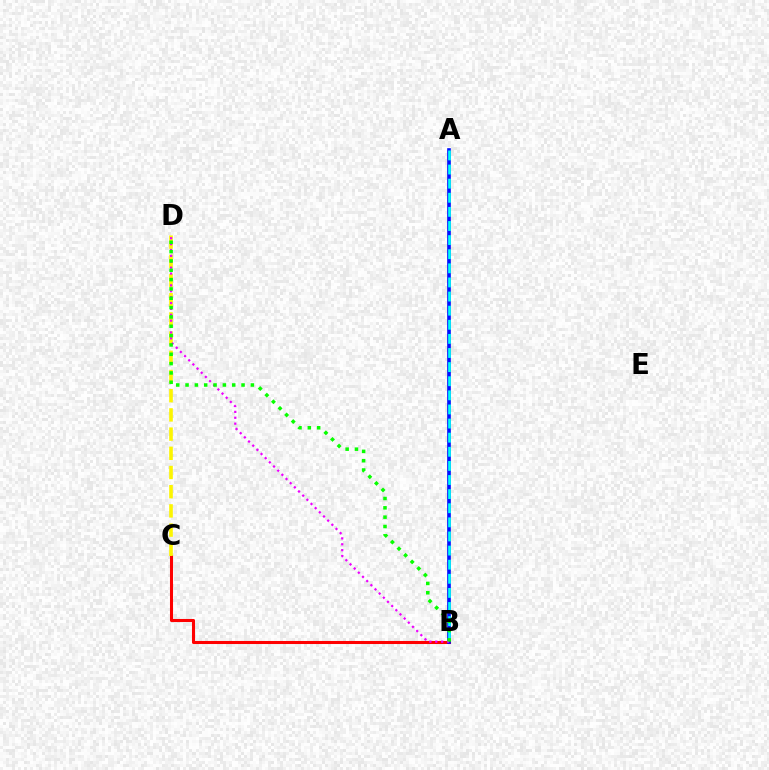{('B', 'C'): [{'color': '#ff0000', 'line_style': 'solid', 'thickness': 2.2}], ('A', 'B'): [{'color': '#0010ff', 'line_style': 'solid', 'thickness': 2.63}, {'color': '#00fff6', 'line_style': 'dashed', 'thickness': 1.92}], ('C', 'D'): [{'color': '#fcf500', 'line_style': 'dashed', 'thickness': 2.61}], ('B', 'D'): [{'color': '#ee00ff', 'line_style': 'dotted', 'thickness': 1.6}, {'color': '#08ff00', 'line_style': 'dotted', 'thickness': 2.54}]}